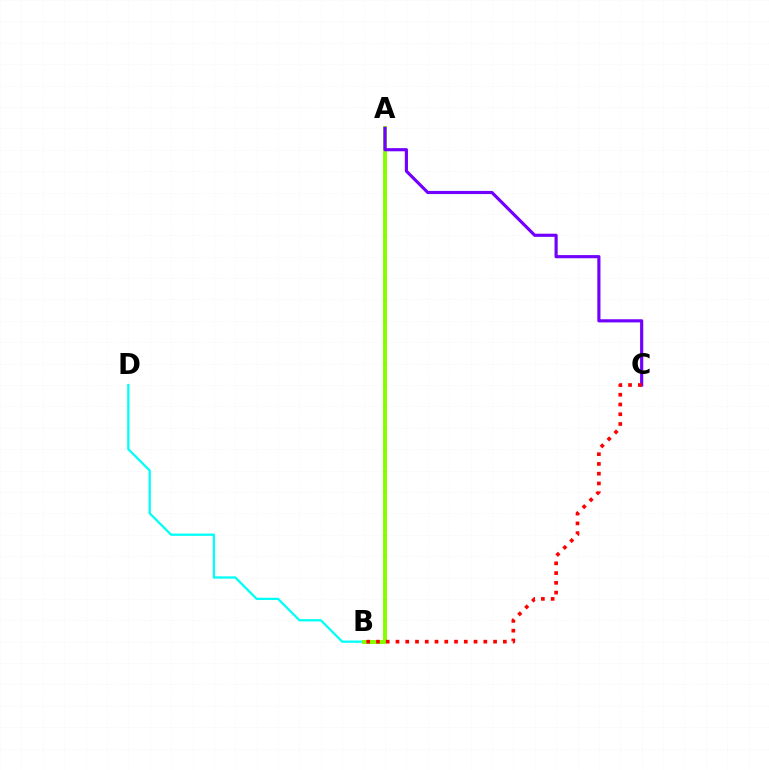{('B', 'D'): [{'color': '#00fff6', 'line_style': 'solid', 'thickness': 1.63}], ('A', 'B'): [{'color': '#84ff00', 'line_style': 'solid', 'thickness': 2.82}], ('A', 'C'): [{'color': '#7200ff', 'line_style': 'solid', 'thickness': 2.27}], ('B', 'C'): [{'color': '#ff0000', 'line_style': 'dotted', 'thickness': 2.65}]}